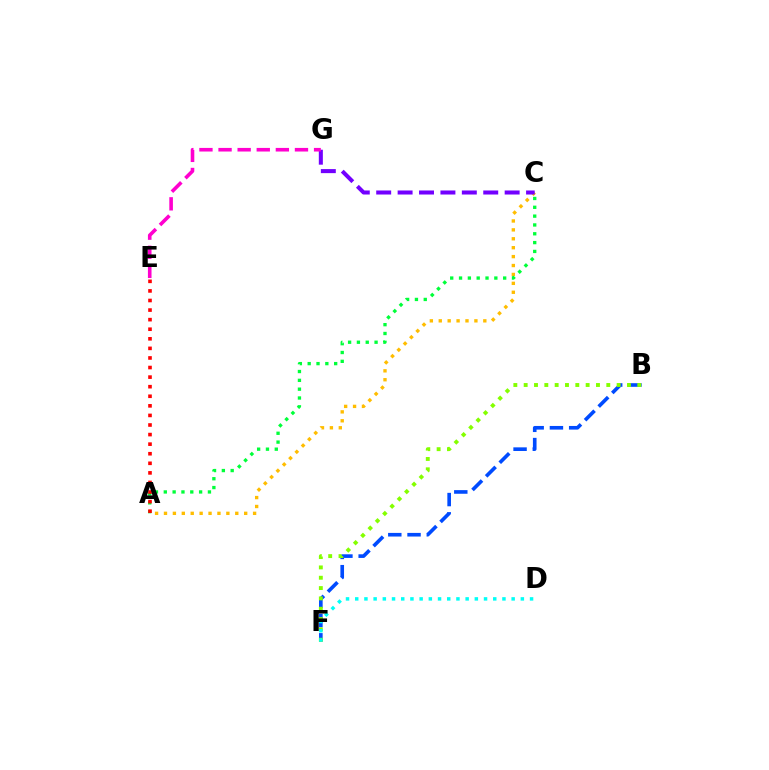{('A', 'C'): [{'color': '#ffbd00', 'line_style': 'dotted', 'thickness': 2.42}, {'color': '#00ff39', 'line_style': 'dotted', 'thickness': 2.4}], ('C', 'G'): [{'color': '#7200ff', 'line_style': 'dashed', 'thickness': 2.91}], ('B', 'F'): [{'color': '#004bff', 'line_style': 'dashed', 'thickness': 2.61}, {'color': '#84ff00', 'line_style': 'dotted', 'thickness': 2.81}], ('A', 'E'): [{'color': '#ff0000', 'line_style': 'dotted', 'thickness': 2.6}], ('D', 'F'): [{'color': '#00fff6', 'line_style': 'dotted', 'thickness': 2.5}], ('E', 'G'): [{'color': '#ff00cf', 'line_style': 'dashed', 'thickness': 2.6}]}